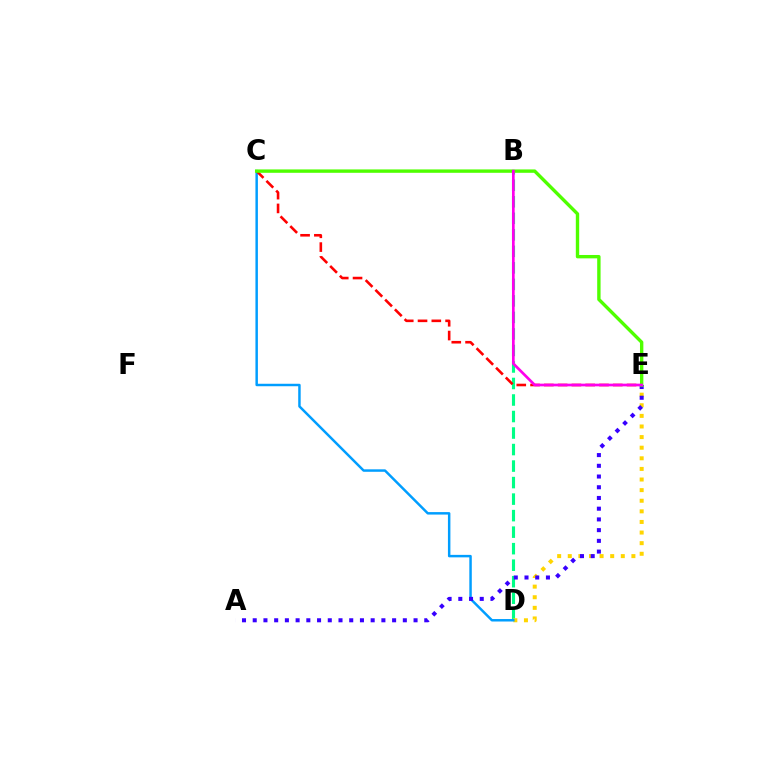{('B', 'D'): [{'color': '#00ff86', 'line_style': 'dashed', 'thickness': 2.24}], ('D', 'E'): [{'color': '#ffd500', 'line_style': 'dotted', 'thickness': 2.88}], ('C', 'D'): [{'color': '#009eff', 'line_style': 'solid', 'thickness': 1.78}], ('A', 'E'): [{'color': '#3700ff', 'line_style': 'dotted', 'thickness': 2.91}], ('C', 'E'): [{'color': '#ff0000', 'line_style': 'dashed', 'thickness': 1.87}, {'color': '#4fff00', 'line_style': 'solid', 'thickness': 2.43}], ('B', 'E'): [{'color': '#ff00ed', 'line_style': 'solid', 'thickness': 1.94}]}